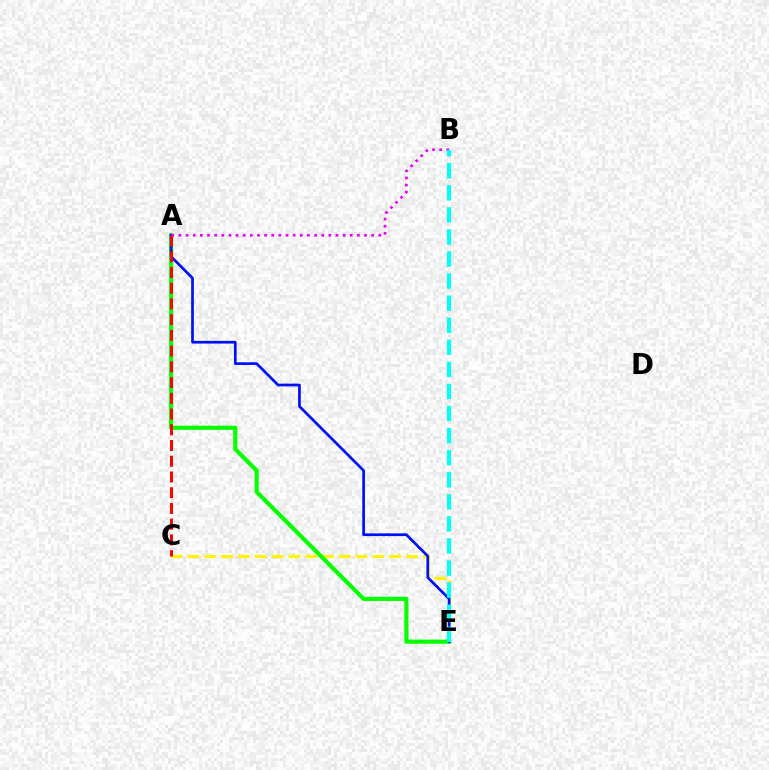{('C', 'E'): [{'color': '#fcf500', 'line_style': 'dashed', 'thickness': 2.28}], ('A', 'E'): [{'color': '#08ff00', 'line_style': 'solid', 'thickness': 2.99}, {'color': '#0010ff', 'line_style': 'solid', 'thickness': 1.95}], ('A', 'C'): [{'color': '#ff0000', 'line_style': 'dashed', 'thickness': 2.14}], ('A', 'B'): [{'color': '#ee00ff', 'line_style': 'dotted', 'thickness': 1.94}], ('B', 'E'): [{'color': '#00fff6', 'line_style': 'dashed', 'thickness': 3.0}]}